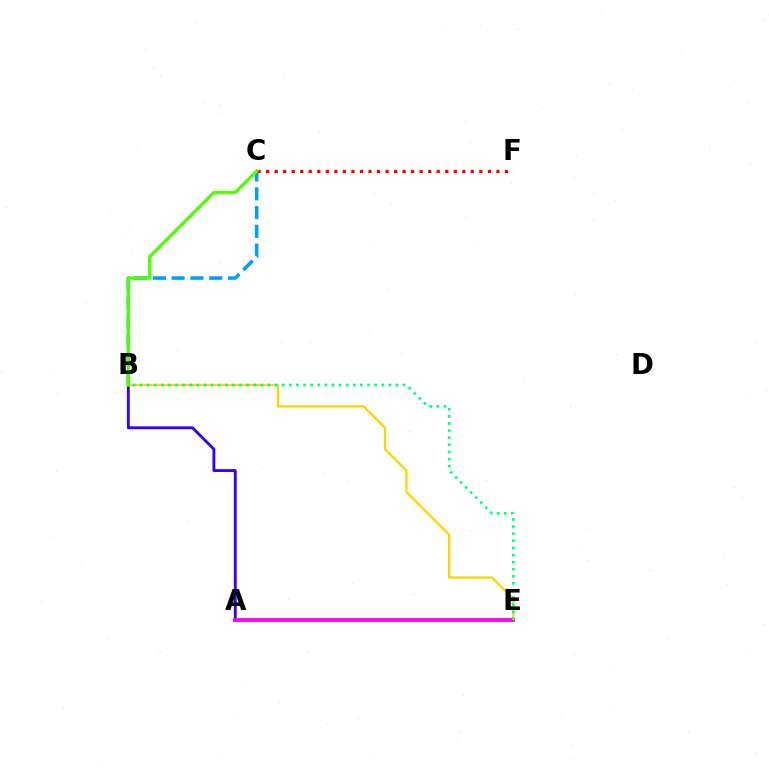{('B', 'C'): [{'color': '#009eff', 'line_style': 'dashed', 'thickness': 2.55}, {'color': '#4fff00', 'line_style': 'solid', 'thickness': 2.34}], ('C', 'F'): [{'color': '#ff0000', 'line_style': 'dotted', 'thickness': 2.32}], ('B', 'E'): [{'color': '#ffd500', 'line_style': 'solid', 'thickness': 1.67}, {'color': '#00ff86', 'line_style': 'dotted', 'thickness': 1.93}], ('A', 'B'): [{'color': '#3700ff', 'line_style': 'solid', 'thickness': 2.07}], ('A', 'E'): [{'color': '#ff00ed', 'line_style': 'solid', 'thickness': 2.72}]}